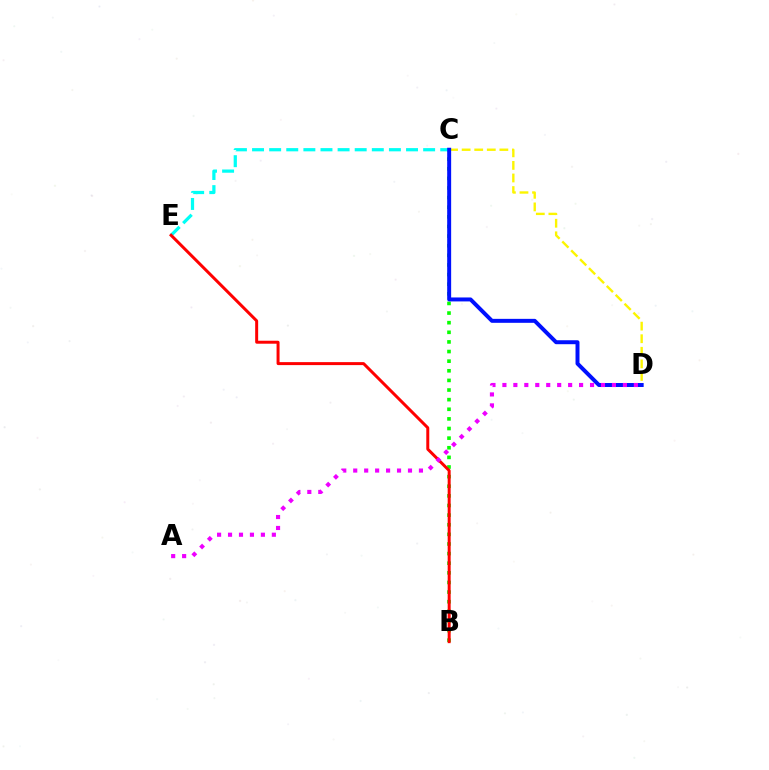{('B', 'C'): [{'color': '#08ff00', 'line_style': 'dotted', 'thickness': 2.61}], ('C', 'E'): [{'color': '#00fff6', 'line_style': 'dashed', 'thickness': 2.32}], ('C', 'D'): [{'color': '#fcf500', 'line_style': 'dashed', 'thickness': 1.71}, {'color': '#0010ff', 'line_style': 'solid', 'thickness': 2.85}], ('B', 'E'): [{'color': '#ff0000', 'line_style': 'solid', 'thickness': 2.15}], ('A', 'D'): [{'color': '#ee00ff', 'line_style': 'dotted', 'thickness': 2.98}]}